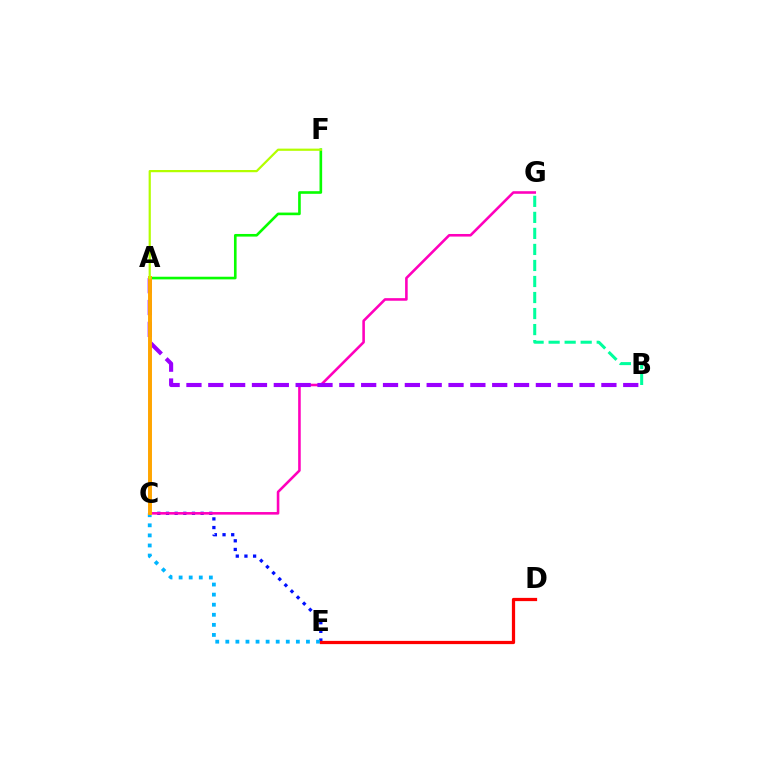{('C', 'E'): [{'color': '#0010ff', 'line_style': 'dotted', 'thickness': 2.35}, {'color': '#00b5ff', 'line_style': 'dotted', 'thickness': 2.74}], ('C', 'G'): [{'color': '#ff00bd', 'line_style': 'solid', 'thickness': 1.86}], ('A', 'F'): [{'color': '#08ff00', 'line_style': 'solid', 'thickness': 1.89}, {'color': '#b3ff00', 'line_style': 'solid', 'thickness': 1.59}], ('A', 'B'): [{'color': '#9b00ff', 'line_style': 'dashed', 'thickness': 2.97}], ('B', 'G'): [{'color': '#00ff9d', 'line_style': 'dashed', 'thickness': 2.18}], ('D', 'E'): [{'color': '#ff0000', 'line_style': 'solid', 'thickness': 2.33}], ('A', 'C'): [{'color': '#ffa500', 'line_style': 'solid', 'thickness': 2.83}]}